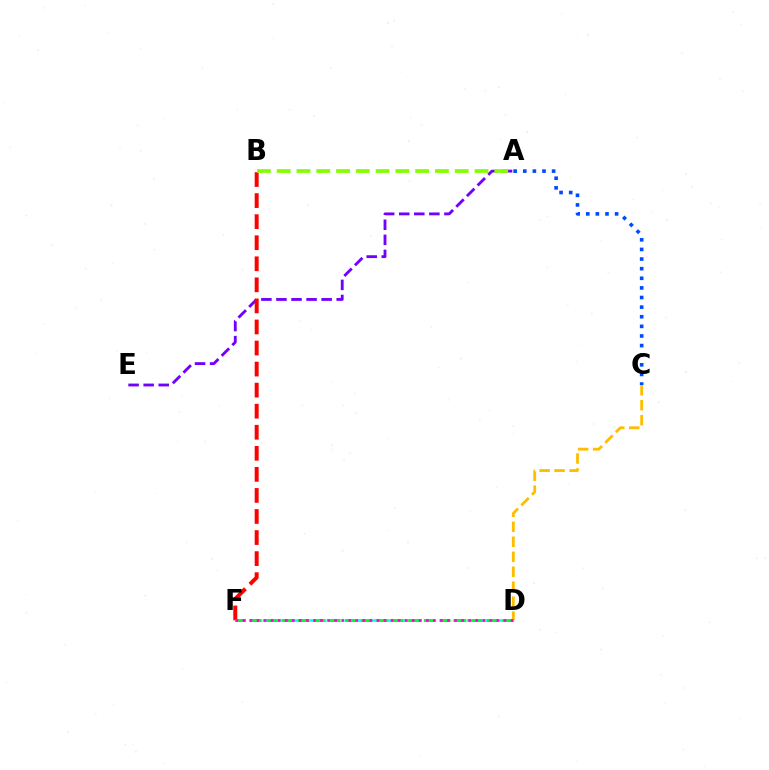{('A', 'E'): [{'color': '#7200ff', 'line_style': 'dashed', 'thickness': 2.05}], ('B', 'F'): [{'color': '#ff0000', 'line_style': 'dashed', 'thickness': 2.86}], ('D', 'F'): [{'color': '#00fff6', 'line_style': 'dashed', 'thickness': 1.85}, {'color': '#00ff39', 'line_style': 'dashed', 'thickness': 2.14}, {'color': '#ff00cf', 'line_style': 'dotted', 'thickness': 1.92}], ('C', 'D'): [{'color': '#ffbd00', 'line_style': 'dashed', 'thickness': 2.04}], ('A', 'C'): [{'color': '#004bff', 'line_style': 'dotted', 'thickness': 2.61}], ('A', 'B'): [{'color': '#84ff00', 'line_style': 'dashed', 'thickness': 2.69}]}